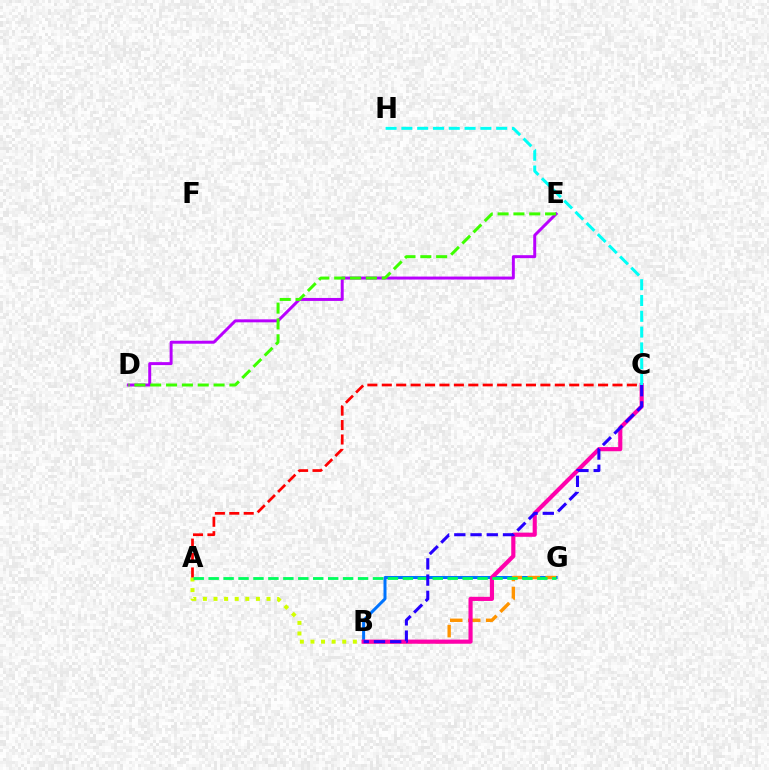{('B', 'G'): [{'color': '#0074ff', 'line_style': 'solid', 'thickness': 2.16}, {'color': '#ff9400', 'line_style': 'dashed', 'thickness': 2.44}], ('A', 'B'): [{'color': '#d1ff00', 'line_style': 'dotted', 'thickness': 2.88}], ('D', 'E'): [{'color': '#b900ff', 'line_style': 'solid', 'thickness': 2.14}, {'color': '#3dff00', 'line_style': 'dashed', 'thickness': 2.15}], ('B', 'C'): [{'color': '#ff00ac', 'line_style': 'solid', 'thickness': 2.98}, {'color': '#2500ff', 'line_style': 'dashed', 'thickness': 2.2}], ('A', 'C'): [{'color': '#ff0000', 'line_style': 'dashed', 'thickness': 1.96}], ('C', 'H'): [{'color': '#00fff6', 'line_style': 'dashed', 'thickness': 2.15}], ('A', 'G'): [{'color': '#00ff5c', 'line_style': 'dashed', 'thickness': 2.03}]}